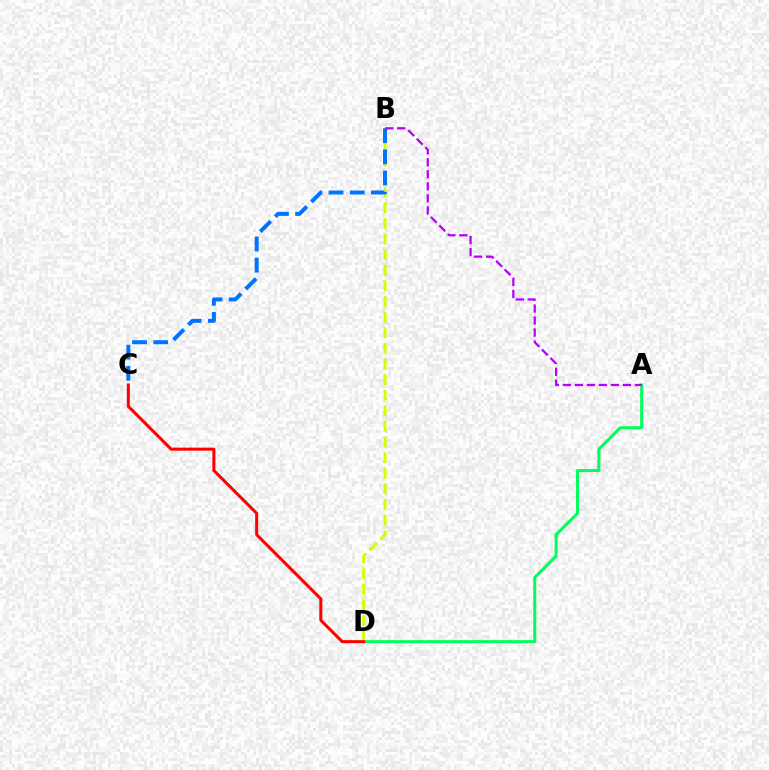{('A', 'D'): [{'color': '#00ff5c', 'line_style': 'solid', 'thickness': 2.17}], ('B', 'D'): [{'color': '#d1ff00', 'line_style': 'dashed', 'thickness': 2.12}], ('B', 'C'): [{'color': '#0074ff', 'line_style': 'dashed', 'thickness': 2.87}], ('C', 'D'): [{'color': '#ff0000', 'line_style': 'solid', 'thickness': 2.18}], ('A', 'B'): [{'color': '#b900ff', 'line_style': 'dashed', 'thickness': 1.63}]}